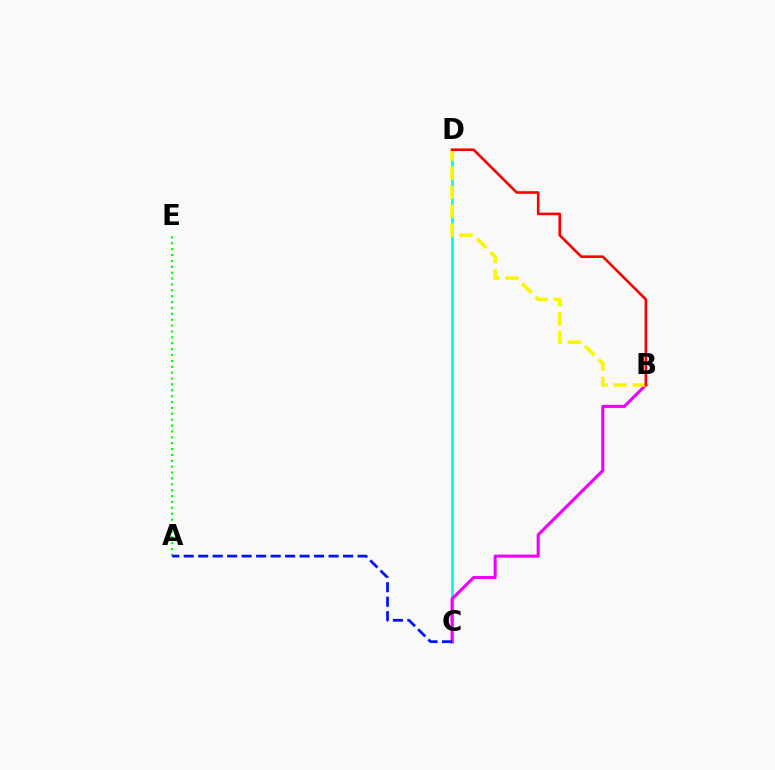{('C', 'D'): [{'color': '#00fff6', 'line_style': 'solid', 'thickness': 2.07}], ('A', 'E'): [{'color': '#08ff00', 'line_style': 'dotted', 'thickness': 1.6}], ('B', 'C'): [{'color': '#ee00ff', 'line_style': 'solid', 'thickness': 2.21}], ('B', 'D'): [{'color': '#fcf500', 'line_style': 'dashed', 'thickness': 2.58}, {'color': '#ff0000', 'line_style': 'solid', 'thickness': 1.88}], ('A', 'C'): [{'color': '#0010ff', 'line_style': 'dashed', 'thickness': 1.97}]}